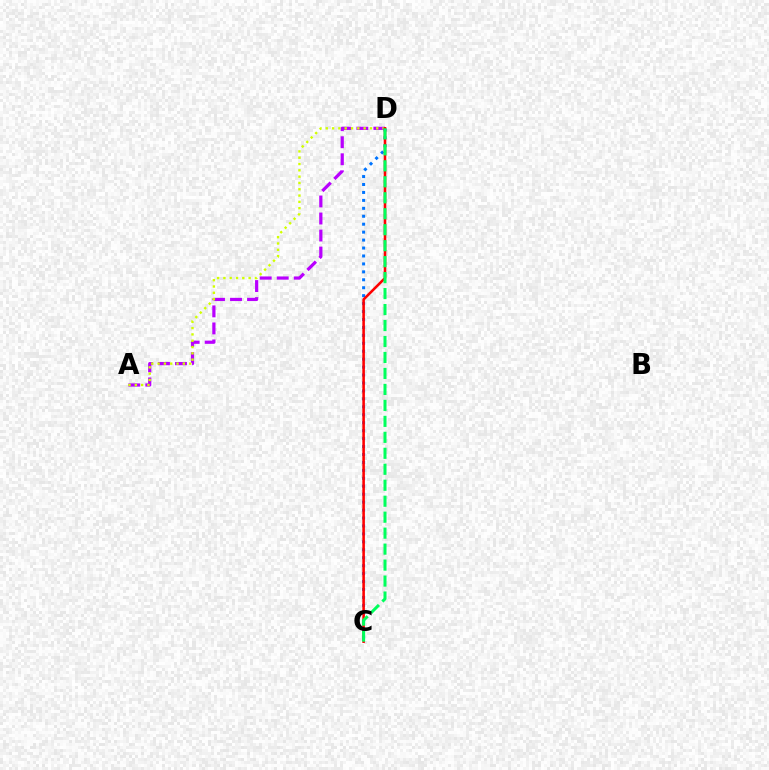{('A', 'D'): [{'color': '#b900ff', 'line_style': 'dashed', 'thickness': 2.31}, {'color': '#d1ff00', 'line_style': 'dotted', 'thickness': 1.71}], ('C', 'D'): [{'color': '#0074ff', 'line_style': 'dotted', 'thickness': 2.16}, {'color': '#ff0000', 'line_style': 'solid', 'thickness': 1.85}, {'color': '#00ff5c', 'line_style': 'dashed', 'thickness': 2.17}]}